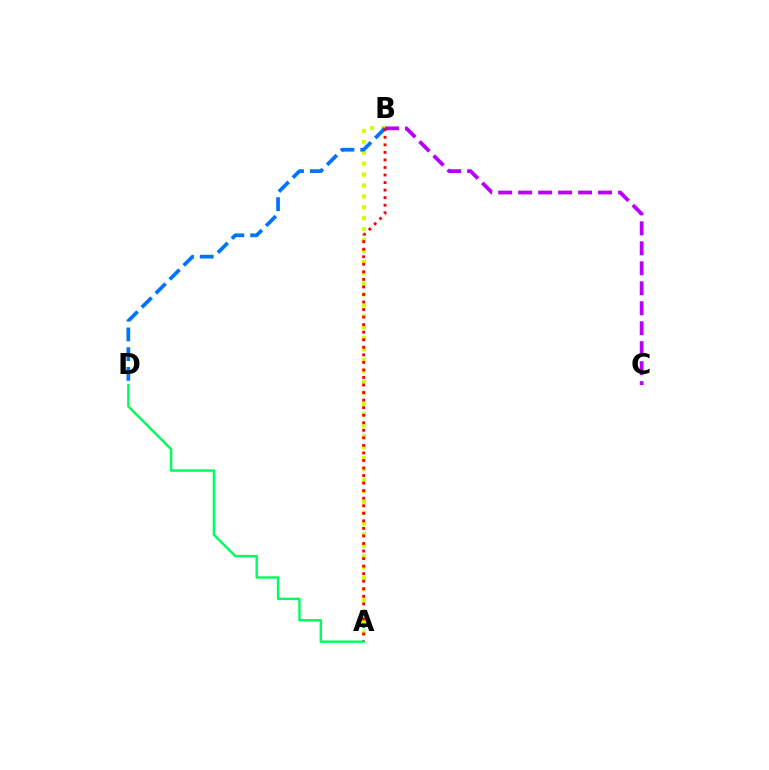{('B', 'C'): [{'color': '#b900ff', 'line_style': 'dashed', 'thickness': 2.71}], ('A', 'B'): [{'color': '#d1ff00', 'line_style': 'dotted', 'thickness': 2.96}, {'color': '#ff0000', 'line_style': 'dotted', 'thickness': 2.05}], ('B', 'D'): [{'color': '#0074ff', 'line_style': 'dashed', 'thickness': 2.68}], ('A', 'D'): [{'color': '#00ff5c', 'line_style': 'solid', 'thickness': 1.75}]}